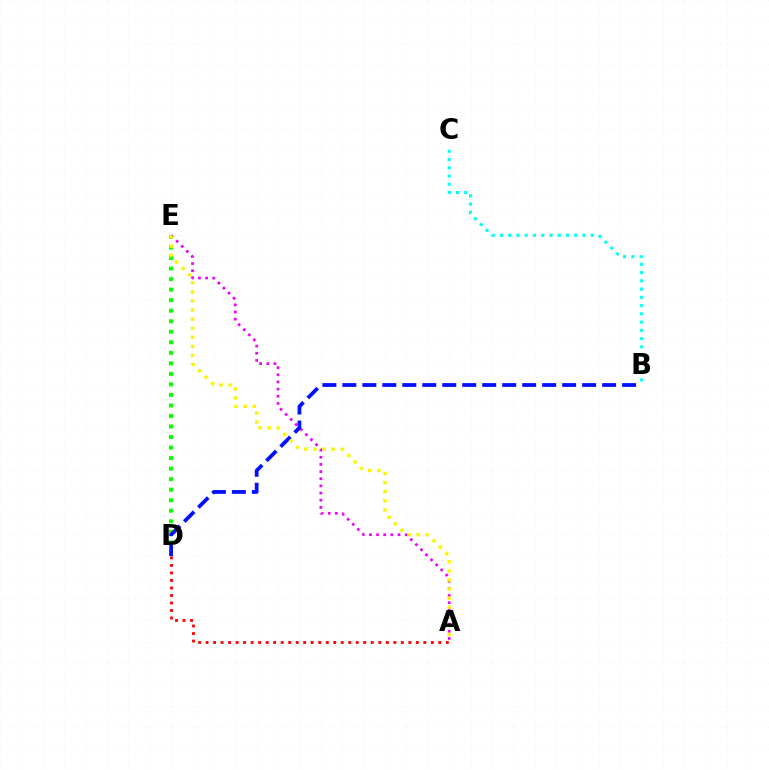{('B', 'C'): [{'color': '#00fff6', 'line_style': 'dotted', 'thickness': 2.24}], ('A', 'D'): [{'color': '#ff0000', 'line_style': 'dotted', 'thickness': 2.04}], ('D', 'E'): [{'color': '#08ff00', 'line_style': 'dotted', 'thickness': 2.86}], ('A', 'E'): [{'color': '#ee00ff', 'line_style': 'dotted', 'thickness': 1.94}, {'color': '#fcf500', 'line_style': 'dotted', 'thickness': 2.47}], ('B', 'D'): [{'color': '#0010ff', 'line_style': 'dashed', 'thickness': 2.71}]}